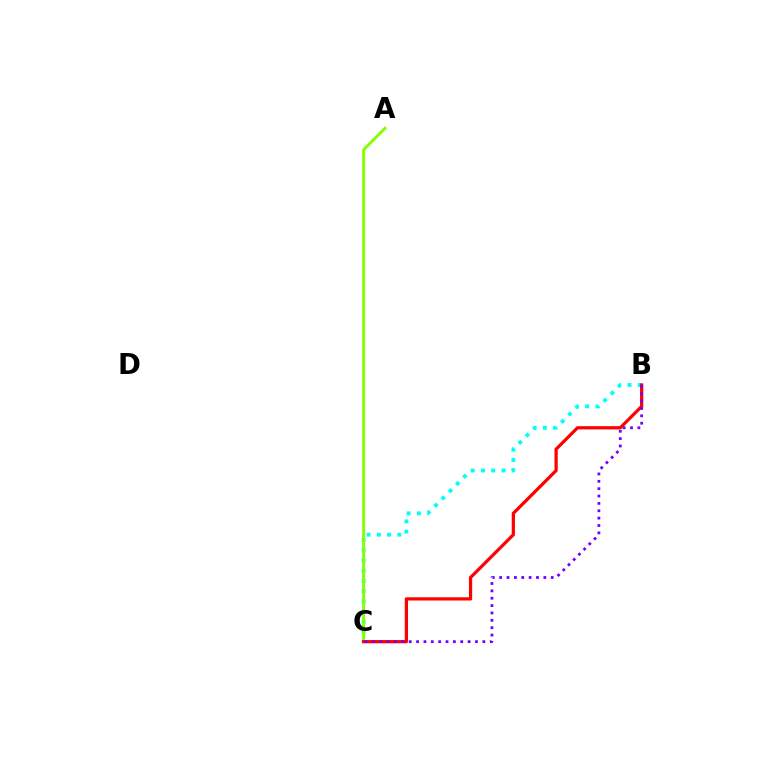{('B', 'C'): [{'color': '#00fff6', 'line_style': 'dotted', 'thickness': 2.78}, {'color': '#ff0000', 'line_style': 'solid', 'thickness': 2.32}, {'color': '#7200ff', 'line_style': 'dotted', 'thickness': 2.0}], ('A', 'C'): [{'color': '#84ff00', 'line_style': 'solid', 'thickness': 2.09}]}